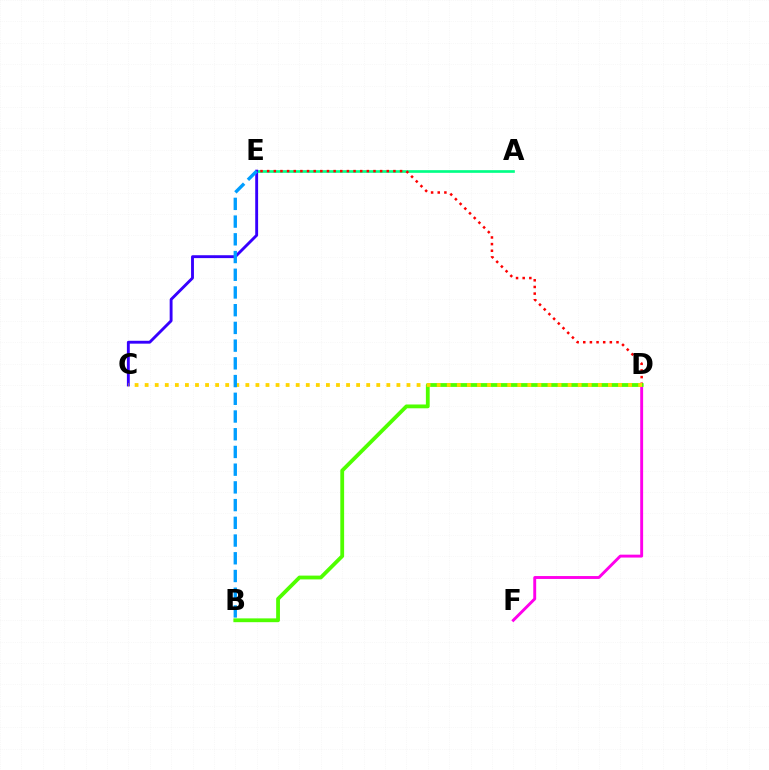{('D', 'F'): [{'color': '#ff00ed', 'line_style': 'solid', 'thickness': 2.09}], ('A', 'E'): [{'color': '#00ff86', 'line_style': 'solid', 'thickness': 1.92}], ('D', 'E'): [{'color': '#ff0000', 'line_style': 'dotted', 'thickness': 1.81}], ('C', 'E'): [{'color': '#3700ff', 'line_style': 'solid', 'thickness': 2.07}], ('B', 'D'): [{'color': '#4fff00', 'line_style': 'solid', 'thickness': 2.73}], ('C', 'D'): [{'color': '#ffd500', 'line_style': 'dotted', 'thickness': 2.74}], ('B', 'E'): [{'color': '#009eff', 'line_style': 'dashed', 'thickness': 2.41}]}